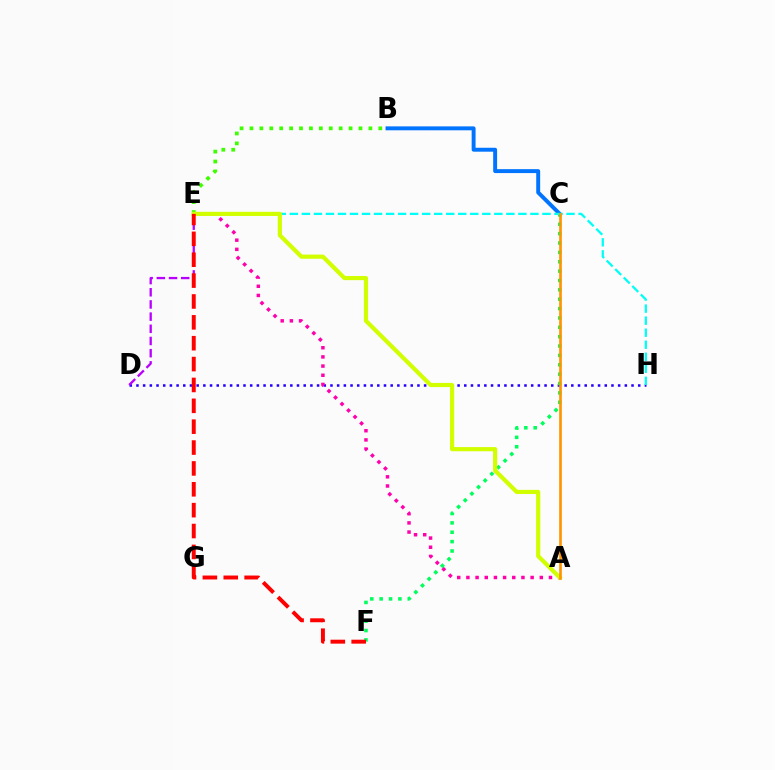{('D', 'H'): [{'color': '#2500ff', 'line_style': 'dotted', 'thickness': 1.82}], ('B', 'C'): [{'color': '#0074ff', 'line_style': 'solid', 'thickness': 2.83}], ('A', 'E'): [{'color': '#ff00ac', 'line_style': 'dotted', 'thickness': 2.49}, {'color': '#d1ff00', 'line_style': 'solid', 'thickness': 3.0}], ('D', 'E'): [{'color': '#b900ff', 'line_style': 'dashed', 'thickness': 1.65}], ('C', 'F'): [{'color': '#00ff5c', 'line_style': 'dotted', 'thickness': 2.55}], ('B', 'E'): [{'color': '#3dff00', 'line_style': 'dotted', 'thickness': 2.69}], ('E', 'H'): [{'color': '#00fff6', 'line_style': 'dashed', 'thickness': 1.63}], ('E', 'F'): [{'color': '#ff0000', 'line_style': 'dashed', 'thickness': 2.84}], ('A', 'C'): [{'color': '#ff9400', 'line_style': 'solid', 'thickness': 1.91}]}